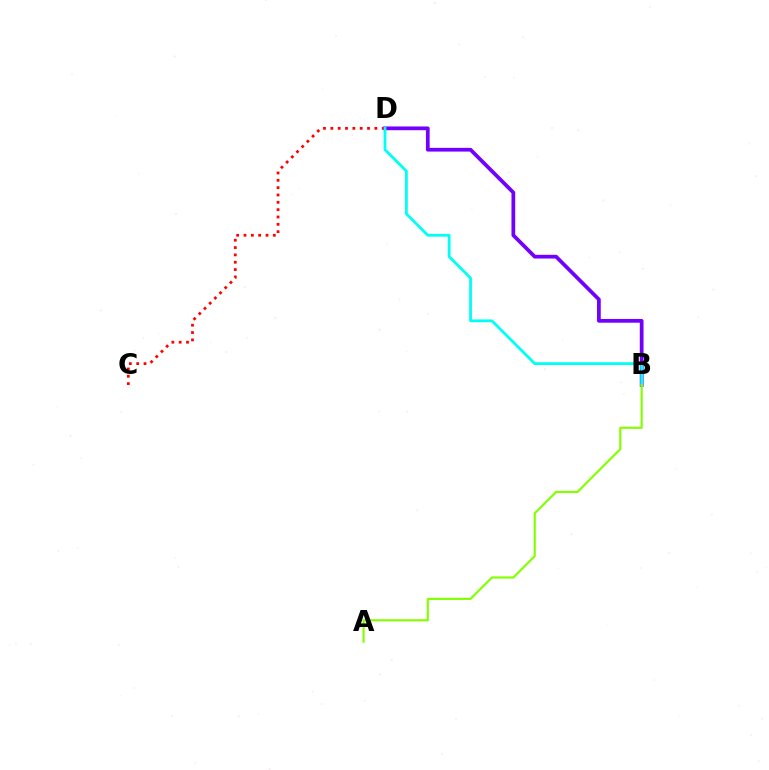{('C', 'D'): [{'color': '#ff0000', 'line_style': 'dotted', 'thickness': 1.99}], ('B', 'D'): [{'color': '#7200ff', 'line_style': 'solid', 'thickness': 2.69}, {'color': '#00fff6', 'line_style': 'solid', 'thickness': 2.01}], ('A', 'B'): [{'color': '#84ff00', 'line_style': 'solid', 'thickness': 1.55}]}